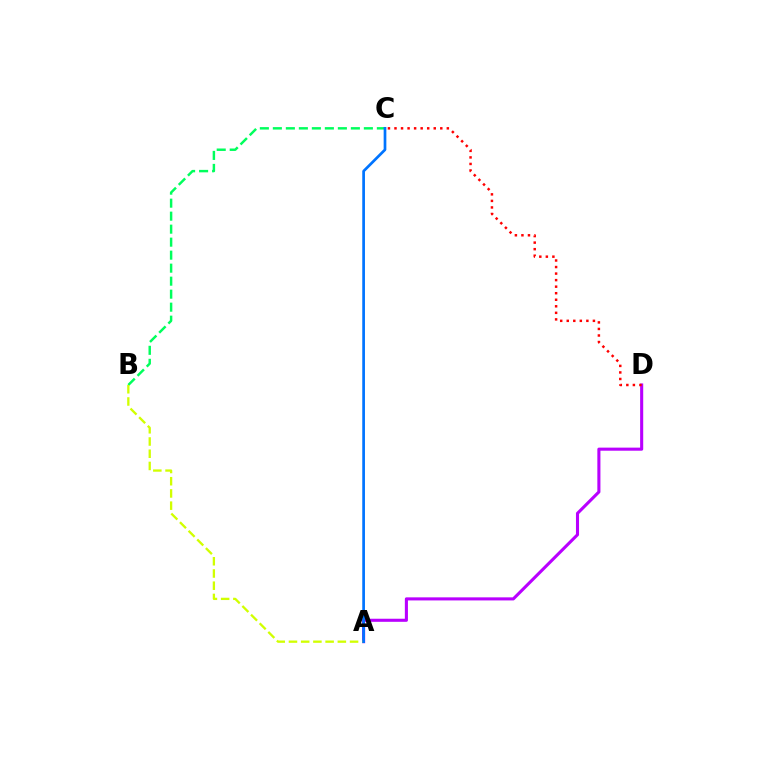{('A', 'D'): [{'color': '#b900ff', 'line_style': 'solid', 'thickness': 2.22}], ('B', 'C'): [{'color': '#00ff5c', 'line_style': 'dashed', 'thickness': 1.77}], ('A', 'B'): [{'color': '#d1ff00', 'line_style': 'dashed', 'thickness': 1.66}], ('A', 'C'): [{'color': '#0074ff', 'line_style': 'solid', 'thickness': 1.95}], ('C', 'D'): [{'color': '#ff0000', 'line_style': 'dotted', 'thickness': 1.78}]}